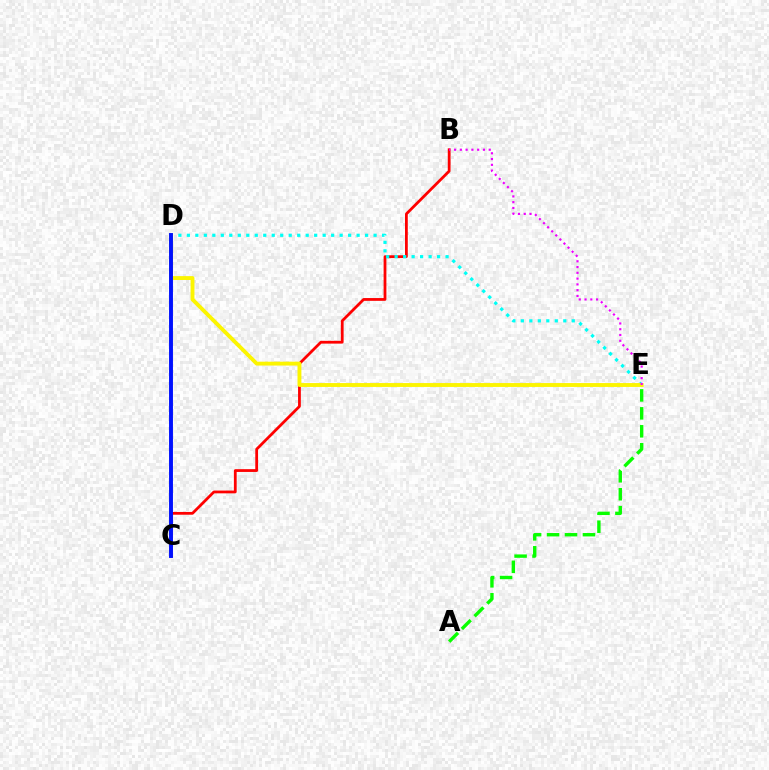{('B', 'C'): [{'color': '#ff0000', 'line_style': 'solid', 'thickness': 2.0}], ('D', 'E'): [{'color': '#00fff6', 'line_style': 'dotted', 'thickness': 2.31}, {'color': '#fcf500', 'line_style': 'solid', 'thickness': 2.8}], ('B', 'E'): [{'color': '#ee00ff', 'line_style': 'dotted', 'thickness': 1.57}], ('C', 'D'): [{'color': '#0010ff', 'line_style': 'solid', 'thickness': 2.81}], ('A', 'E'): [{'color': '#08ff00', 'line_style': 'dashed', 'thickness': 2.44}]}